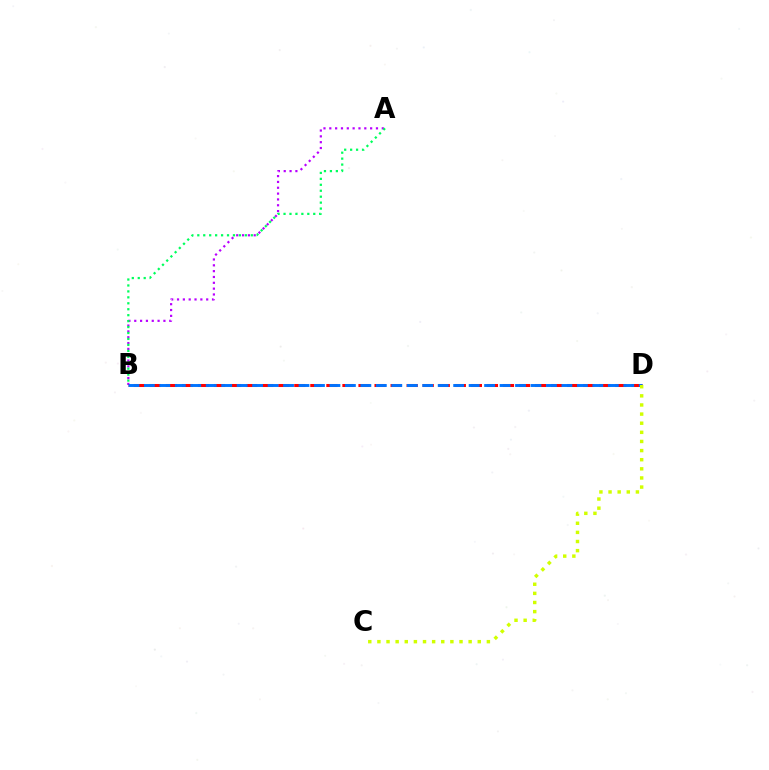{('A', 'B'): [{'color': '#b900ff', 'line_style': 'dotted', 'thickness': 1.58}, {'color': '#00ff5c', 'line_style': 'dotted', 'thickness': 1.61}], ('B', 'D'): [{'color': '#ff0000', 'line_style': 'dashed', 'thickness': 2.18}, {'color': '#0074ff', 'line_style': 'dashed', 'thickness': 2.1}], ('C', 'D'): [{'color': '#d1ff00', 'line_style': 'dotted', 'thickness': 2.48}]}